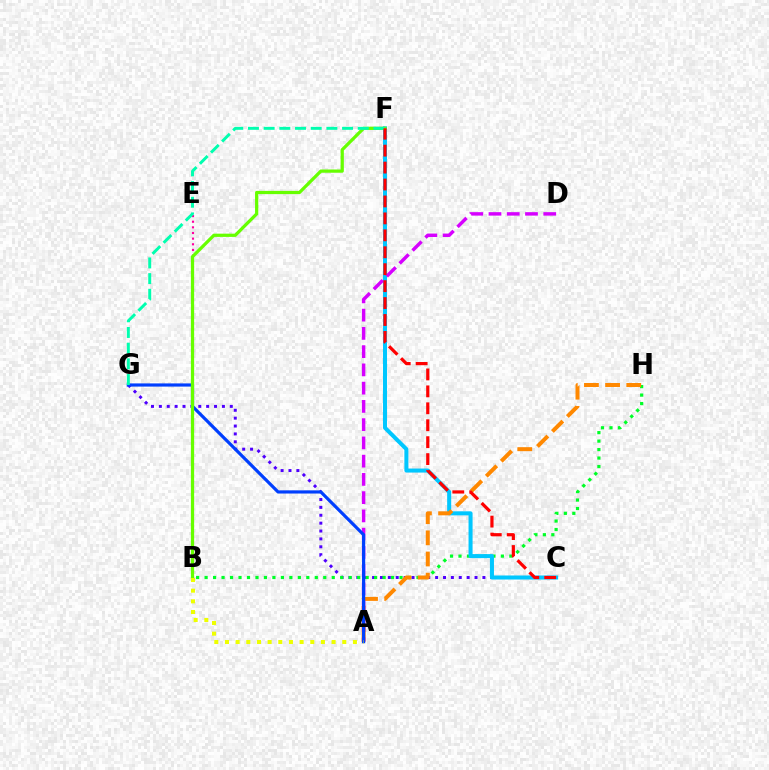{('B', 'E'): [{'color': '#ff00a0', 'line_style': 'dotted', 'thickness': 1.53}], ('C', 'G'): [{'color': '#4f00ff', 'line_style': 'dotted', 'thickness': 2.14}], ('B', 'H'): [{'color': '#00ff27', 'line_style': 'dotted', 'thickness': 2.3}], ('C', 'F'): [{'color': '#00c7ff', 'line_style': 'solid', 'thickness': 2.9}, {'color': '#ff0000', 'line_style': 'dashed', 'thickness': 2.3}], ('A', 'H'): [{'color': '#ff8800', 'line_style': 'dashed', 'thickness': 2.87}], ('A', 'D'): [{'color': '#d600ff', 'line_style': 'dashed', 'thickness': 2.48}], ('A', 'G'): [{'color': '#003fff', 'line_style': 'solid', 'thickness': 2.29}], ('B', 'F'): [{'color': '#66ff00', 'line_style': 'solid', 'thickness': 2.33}], ('F', 'G'): [{'color': '#00ffaf', 'line_style': 'dashed', 'thickness': 2.13}], ('A', 'B'): [{'color': '#eeff00', 'line_style': 'dotted', 'thickness': 2.9}]}